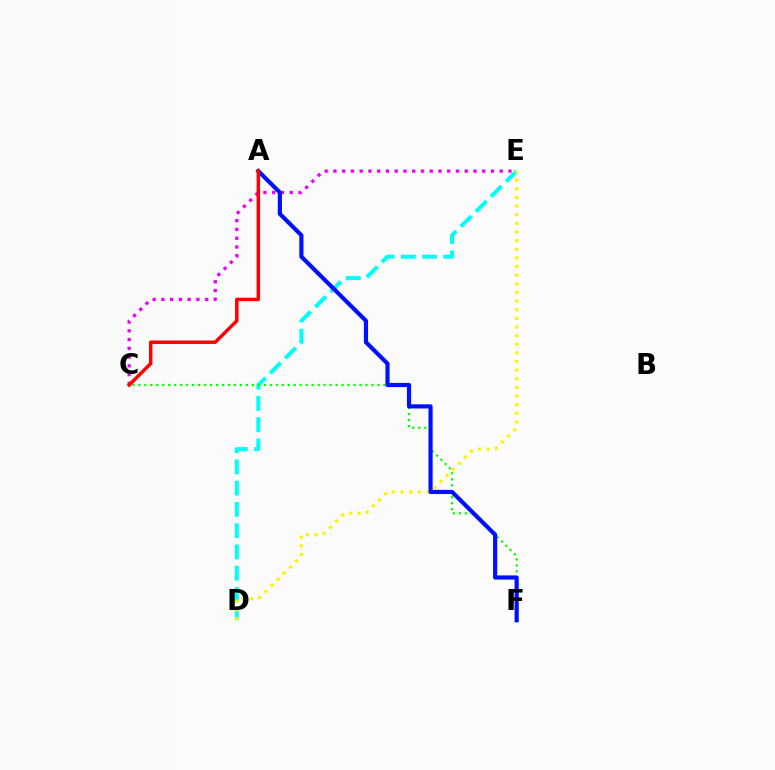{('D', 'E'): [{'color': '#00fff6', 'line_style': 'dashed', 'thickness': 2.89}, {'color': '#fcf500', 'line_style': 'dotted', 'thickness': 2.35}], ('C', 'E'): [{'color': '#ee00ff', 'line_style': 'dotted', 'thickness': 2.38}], ('C', 'F'): [{'color': '#08ff00', 'line_style': 'dotted', 'thickness': 1.62}], ('A', 'F'): [{'color': '#0010ff', 'line_style': 'solid', 'thickness': 3.0}], ('A', 'C'): [{'color': '#ff0000', 'line_style': 'solid', 'thickness': 2.5}]}